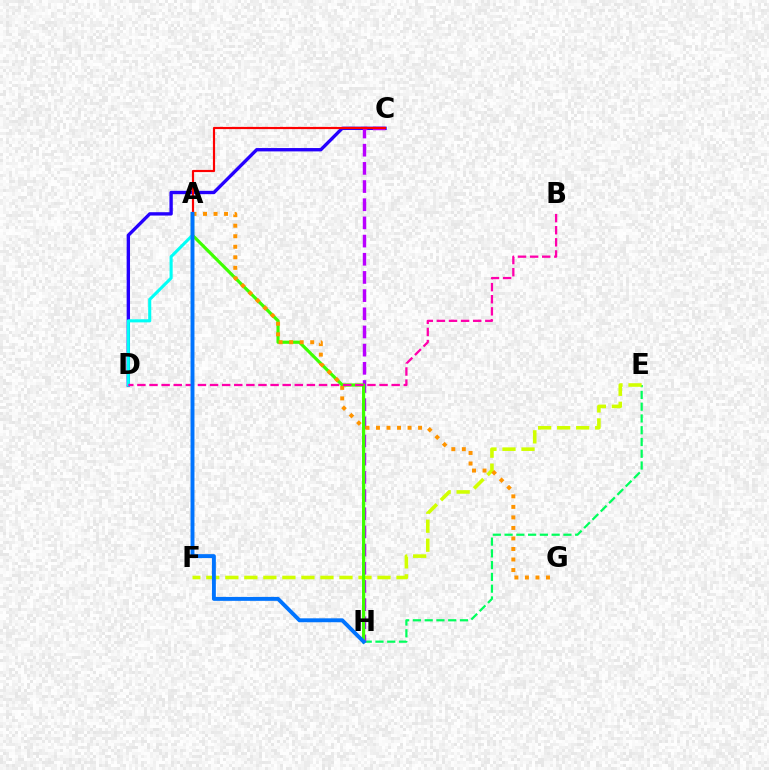{('E', 'H'): [{'color': '#00ff5c', 'line_style': 'dashed', 'thickness': 1.6}], ('C', 'D'): [{'color': '#2500ff', 'line_style': 'solid', 'thickness': 2.42}], ('C', 'H'): [{'color': '#b900ff', 'line_style': 'dashed', 'thickness': 2.47}], ('E', 'F'): [{'color': '#d1ff00', 'line_style': 'dashed', 'thickness': 2.58}], ('A', 'D'): [{'color': '#00fff6', 'line_style': 'solid', 'thickness': 2.22}], ('A', 'H'): [{'color': '#3dff00', 'line_style': 'solid', 'thickness': 2.3}, {'color': '#0074ff', 'line_style': 'solid', 'thickness': 2.82}], ('A', 'C'): [{'color': '#ff0000', 'line_style': 'solid', 'thickness': 1.57}], ('A', 'G'): [{'color': '#ff9400', 'line_style': 'dotted', 'thickness': 2.86}], ('B', 'D'): [{'color': '#ff00ac', 'line_style': 'dashed', 'thickness': 1.64}]}